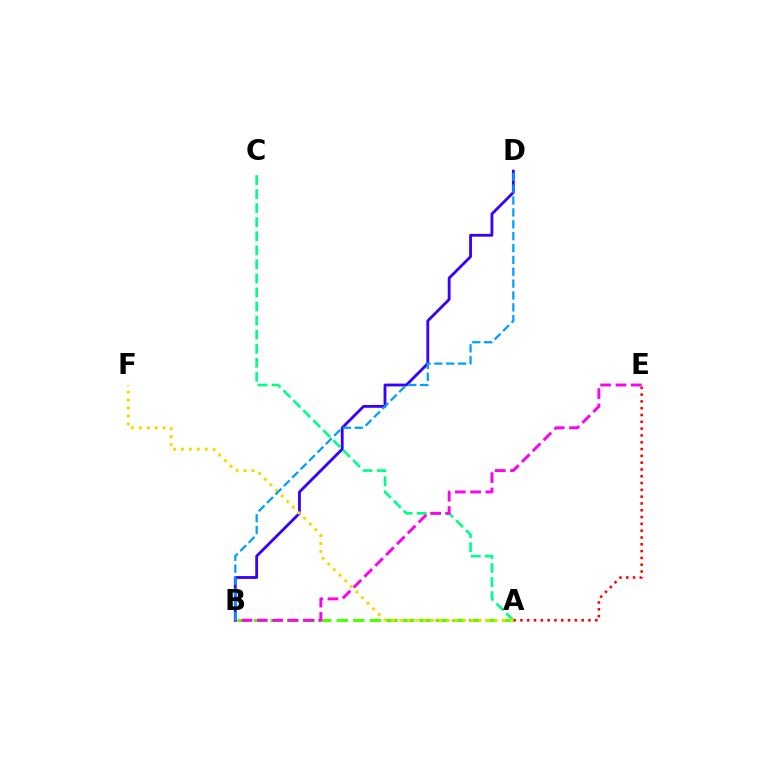{('B', 'D'): [{'color': '#3700ff', 'line_style': 'solid', 'thickness': 2.03}, {'color': '#009eff', 'line_style': 'dashed', 'thickness': 1.61}], ('A', 'B'): [{'color': '#4fff00', 'line_style': 'dashed', 'thickness': 2.25}], ('A', 'C'): [{'color': '#00ff86', 'line_style': 'dashed', 'thickness': 1.91}], ('A', 'E'): [{'color': '#ff0000', 'line_style': 'dotted', 'thickness': 1.85}], ('B', 'E'): [{'color': '#ff00ed', 'line_style': 'dashed', 'thickness': 2.08}], ('A', 'F'): [{'color': '#ffd500', 'line_style': 'dotted', 'thickness': 2.16}]}